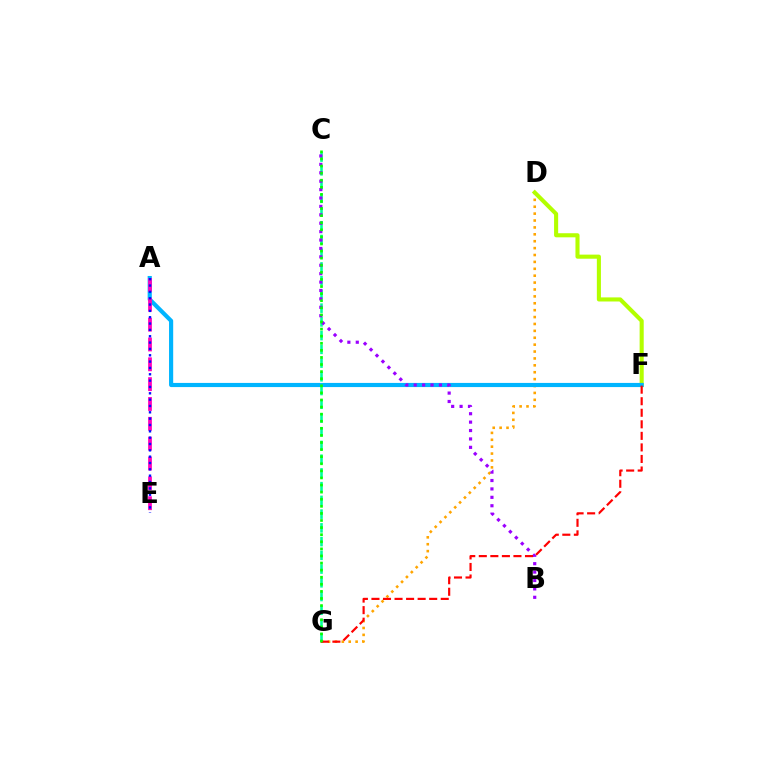{('D', 'G'): [{'color': '#ffa500', 'line_style': 'dotted', 'thickness': 1.87}], ('D', 'F'): [{'color': '#b3ff00', 'line_style': 'solid', 'thickness': 2.94}], ('A', 'F'): [{'color': '#00b5ff', 'line_style': 'solid', 'thickness': 2.99}], ('C', 'G'): [{'color': '#00ff9d', 'line_style': 'dashed', 'thickness': 1.87}, {'color': '#08ff00', 'line_style': 'dotted', 'thickness': 1.93}], ('B', 'C'): [{'color': '#9b00ff', 'line_style': 'dotted', 'thickness': 2.28}], ('F', 'G'): [{'color': '#ff0000', 'line_style': 'dashed', 'thickness': 1.57}], ('A', 'E'): [{'color': '#ff00bd', 'line_style': 'dashed', 'thickness': 2.7}, {'color': '#0010ff', 'line_style': 'dotted', 'thickness': 1.72}]}